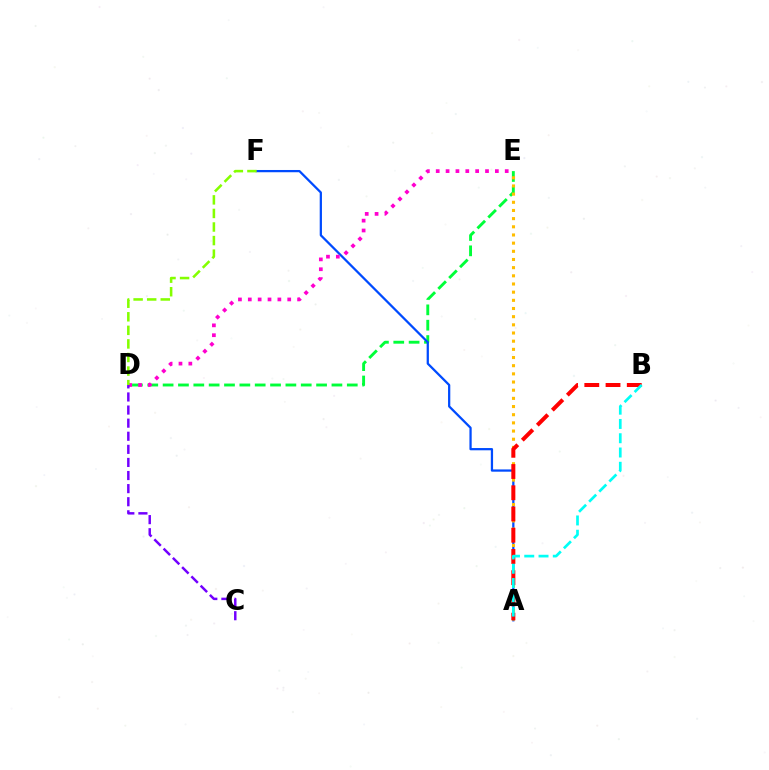{('D', 'E'): [{'color': '#00ff39', 'line_style': 'dashed', 'thickness': 2.08}, {'color': '#ff00cf', 'line_style': 'dotted', 'thickness': 2.68}], ('A', 'F'): [{'color': '#004bff', 'line_style': 'solid', 'thickness': 1.62}], ('A', 'E'): [{'color': '#ffbd00', 'line_style': 'dotted', 'thickness': 2.22}], ('A', 'B'): [{'color': '#ff0000', 'line_style': 'dashed', 'thickness': 2.88}, {'color': '#00fff6', 'line_style': 'dashed', 'thickness': 1.94}], ('C', 'D'): [{'color': '#7200ff', 'line_style': 'dashed', 'thickness': 1.78}], ('D', 'F'): [{'color': '#84ff00', 'line_style': 'dashed', 'thickness': 1.84}]}